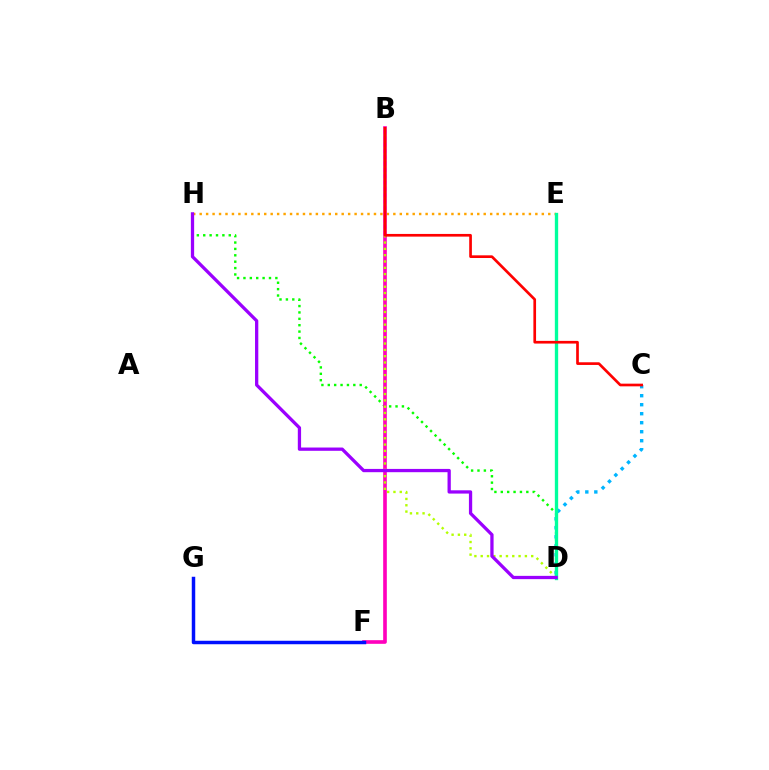{('E', 'H'): [{'color': '#ffa500', 'line_style': 'dotted', 'thickness': 1.75}], ('D', 'H'): [{'color': '#08ff00', 'line_style': 'dotted', 'thickness': 1.73}, {'color': '#9b00ff', 'line_style': 'solid', 'thickness': 2.36}], ('B', 'F'): [{'color': '#ff00bd', 'line_style': 'solid', 'thickness': 2.62}], ('B', 'D'): [{'color': '#b3ff00', 'line_style': 'dotted', 'thickness': 1.72}], ('C', 'D'): [{'color': '#00b5ff', 'line_style': 'dotted', 'thickness': 2.45}], ('D', 'E'): [{'color': '#00ff9d', 'line_style': 'solid', 'thickness': 2.39}], ('F', 'G'): [{'color': '#0010ff', 'line_style': 'solid', 'thickness': 2.49}], ('B', 'C'): [{'color': '#ff0000', 'line_style': 'solid', 'thickness': 1.93}]}